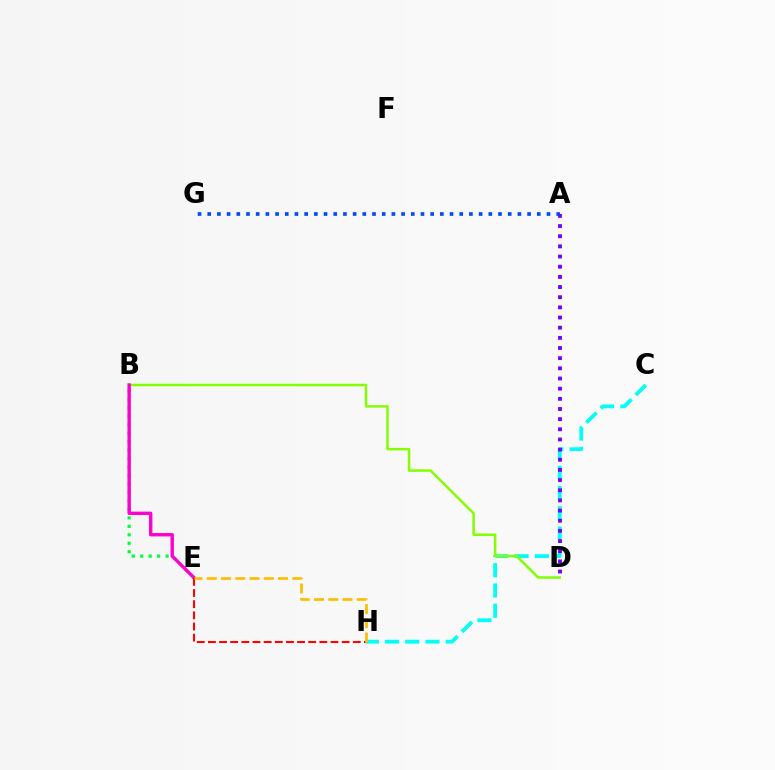{('A', 'G'): [{'color': '#004bff', 'line_style': 'dotted', 'thickness': 2.63}], ('B', 'E'): [{'color': '#00ff39', 'line_style': 'dotted', 'thickness': 2.3}, {'color': '#ff00cf', 'line_style': 'solid', 'thickness': 2.45}], ('C', 'H'): [{'color': '#00fff6', 'line_style': 'dashed', 'thickness': 2.75}], ('B', 'D'): [{'color': '#84ff00', 'line_style': 'solid', 'thickness': 1.81}], ('A', 'D'): [{'color': '#7200ff', 'line_style': 'dotted', 'thickness': 2.76}], ('E', 'H'): [{'color': '#ff0000', 'line_style': 'dashed', 'thickness': 1.51}, {'color': '#ffbd00', 'line_style': 'dashed', 'thickness': 1.94}]}